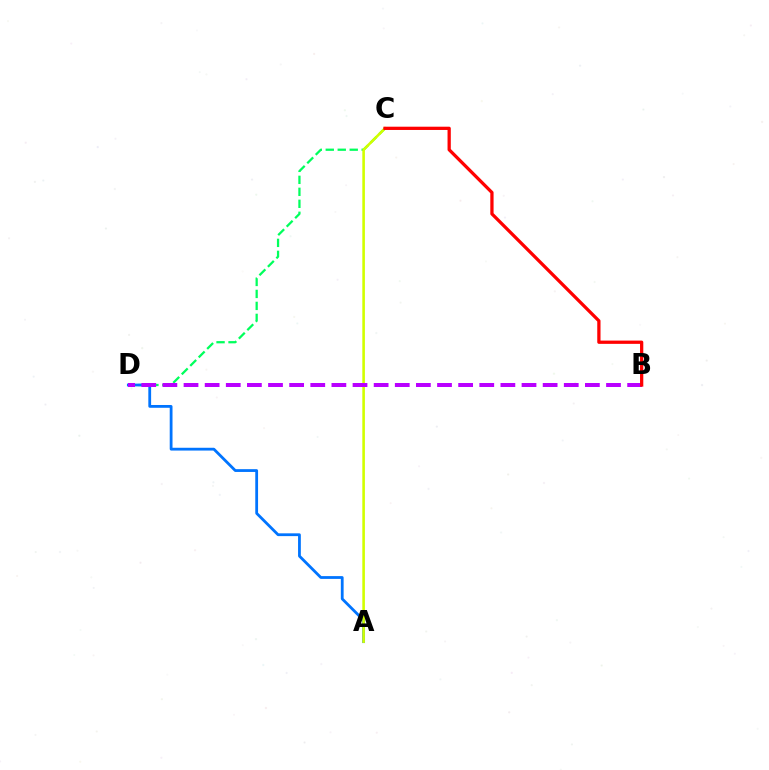{('C', 'D'): [{'color': '#00ff5c', 'line_style': 'dashed', 'thickness': 1.63}], ('A', 'D'): [{'color': '#0074ff', 'line_style': 'solid', 'thickness': 2.01}], ('A', 'C'): [{'color': '#d1ff00', 'line_style': 'solid', 'thickness': 1.87}], ('B', 'D'): [{'color': '#b900ff', 'line_style': 'dashed', 'thickness': 2.87}], ('B', 'C'): [{'color': '#ff0000', 'line_style': 'solid', 'thickness': 2.35}]}